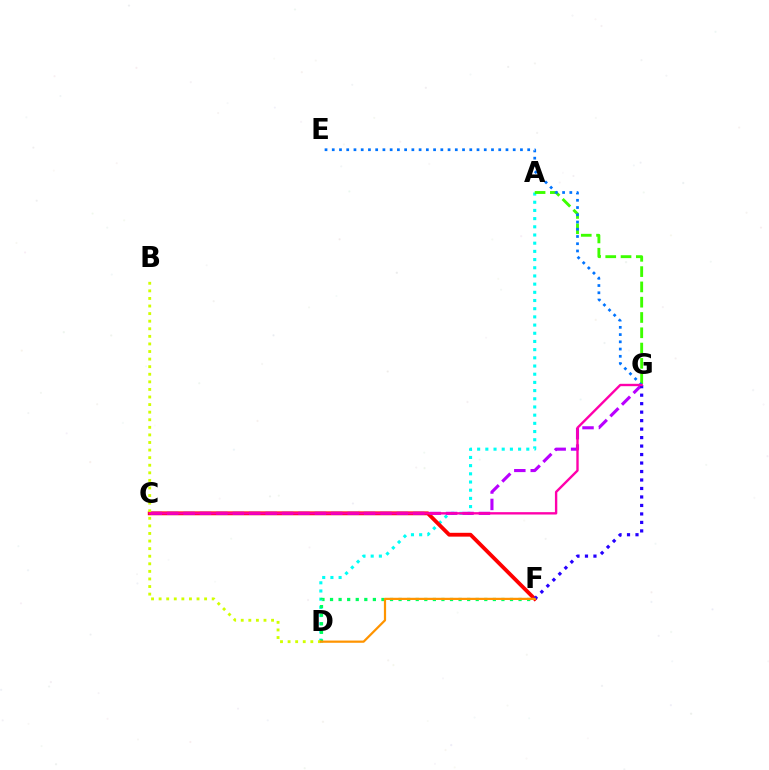{('A', 'D'): [{'color': '#00fff6', 'line_style': 'dotted', 'thickness': 2.22}], ('C', 'F'): [{'color': '#ff0000', 'line_style': 'solid', 'thickness': 2.75}], ('C', 'G'): [{'color': '#b900ff', 'line_style': 'dashed', 'thickness': 2.23}, {'color': '#ff00ac', 'line_style': 'solid', 'thickness': 1.71}], ('A', 'G'): [{'color': '#3dff00', 'line_style': 'dashed', 'thickness': 2.08}], ('F', 'G'): [{'color': '#2500ff', 'line_style': 'dotted', 'thickness': 2.3}], ('E', 'G'): [{'color': '#0074ff', 'line_style': 'dotted', 'thickness': 1.97}], ('D', 'F'): [{'color': '#00ff5c', 'line_style': 'dotted', 'thickness': 2.33}, {'color': '#ff9400', 'line_style': 'solid', 'thickness': 1.6}], ('B', 'D'): [{'color': '#d1ff00', 'line_style': 'dotted', 'thickness': 2.06}]}